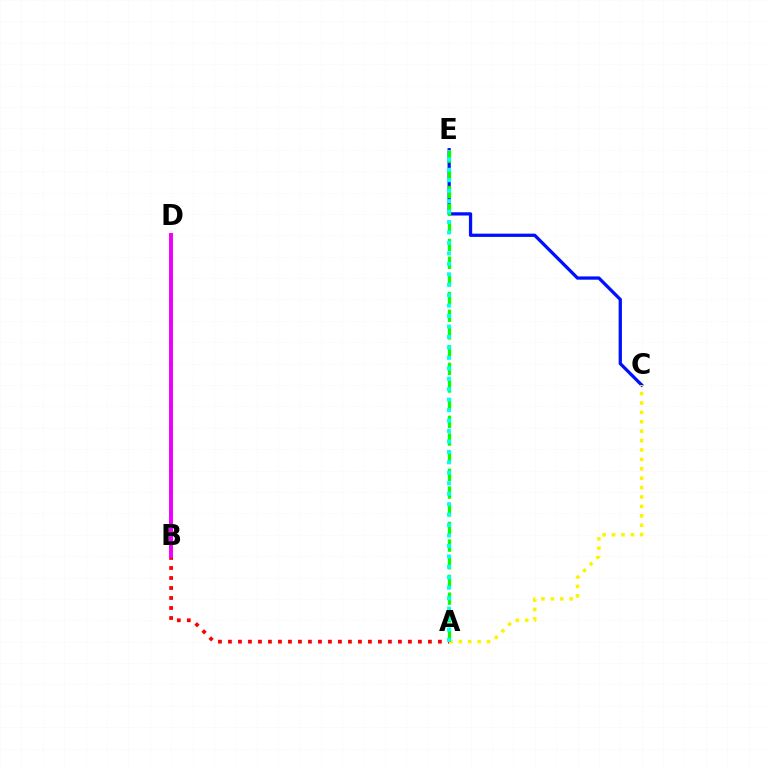{('A', 'B'): [{'color': '#ff0000', 'line_style': 'dotted', 'thickness': 2.72}], ('C', 'E'): [{'color': '#0010ff', 'line_style': 'solid', 'thickness': 2.35}], ('B', 'D'): [{'color': '#ee00ff', 'line_style': 'solid', 'thickness': 2.84}], ('A', 'E'): [{'color': '#08ff00', 'line_style': 'dashed', 'thickness': 2.4}, {'color': '#00fff6', 'line_style': 'dotted', 'thickness': 2.84}], ('A', 'C'): [{'color': '#fcf500', 'line_style': 'dotted', 'thickness': 2.56}]}